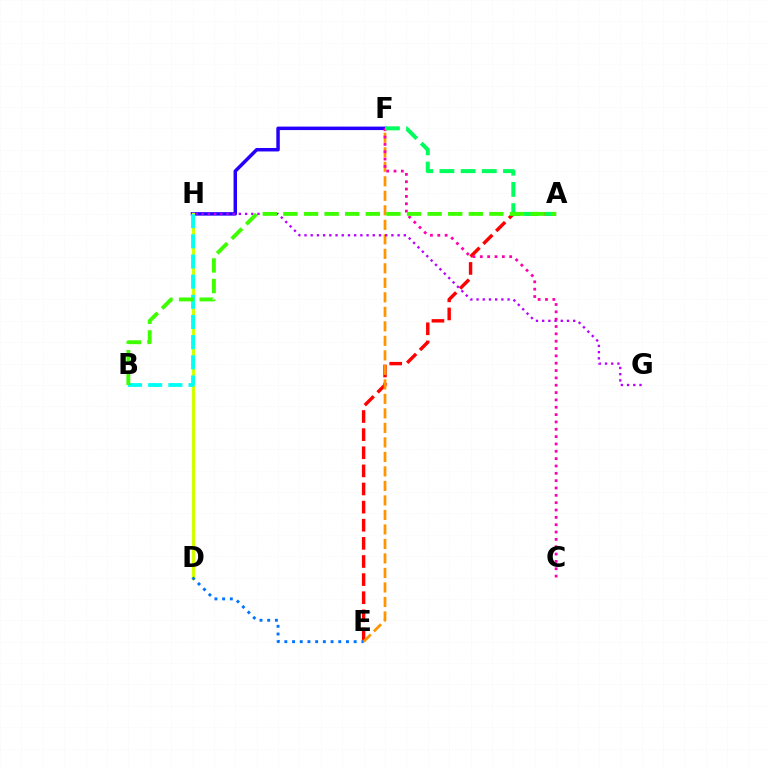{('A', 'E'): [{'color': '#ff0000', 'line_style': 'dashed', 'thickness': 2.46}], ('E', 'F'): [{'color': '#ff9400', 'line_style': 'dashed', 'thickness': 1.97}], ('F', 'H'): [{'color': '#2500ff', 'line_style': 'solid', 'thickness': 2.5}], ('D', 'H'): [{'color': '#d1ff00', 'line_style': 'solid', 'thickness': 2.34}], ('D', 'E'): [{'color': '#0074ff', 'line_style': 'dotted', 'thickness': 2.09}], ('G', 'H'): [{'color': '#b900ff', 'line_style': 'dotted', 'thickness': 1.69}], ('C', 'F'): [{'color': '#ff00ac', 'line_style': 'dotted', 'thickness': 1.99}], ('B', 'H'): [{'color': '#00fff6', 'line_style': 'dashed', 'thickness': 2.74}], ('A', 'F'): [{'color': '#00ff5c', 'line_style': 'dashed', 'thickness': 2.88}], ('A', 'B'): [{'color': '#3dff00', 'line_style': 'dashed', 'thickness': 2.8}]}